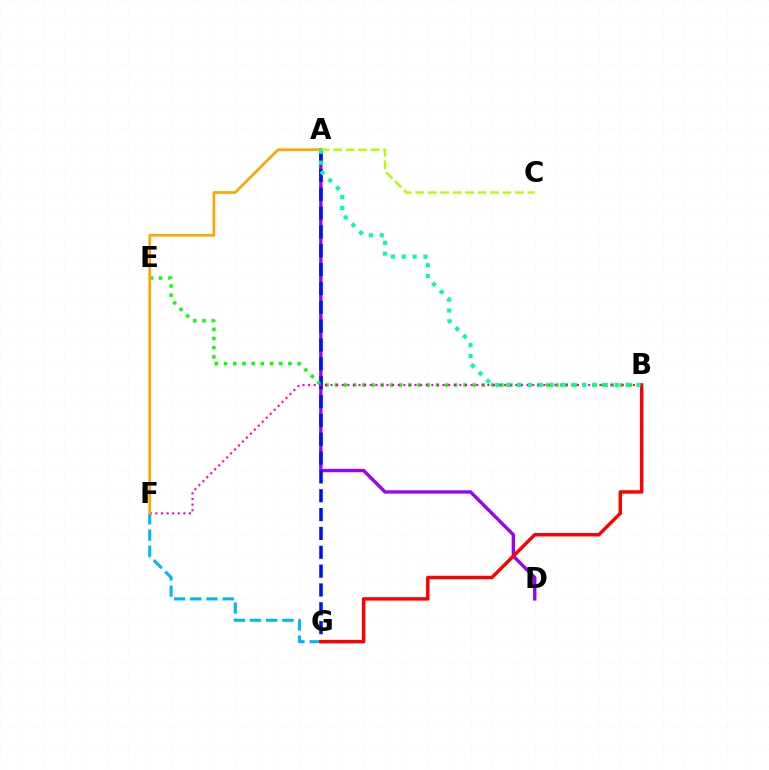{('A', 'D'): [{'color': '#9b00ff', 'line_style': 'solid', 'thickness': 2.41}], ('A', 'G'): [{'color': '#0010ff', 'line_style': 'dashed', 'thickness': 2.56}], ('F', 'G'): [{'color': '#00b5ff', 'line_style': 'dashed', 'thickness': 2.2}], ('B', 'E'): [{'color': '#08ff00', 'line_style': 'dotted', 'thickness': 2.5}], ('B', 'G'): [{'color': '#ff0000', 'line_style': 'solid', 'thickness': 2.48}], ('B', 'F'): [{'color': '#ff00bd', 'line_style': 'dotted', 'thickness': 1.52}], ('A', 'F'): [{'color': '#ffa500', 'line_style': 'solid', 'thickness': 1.93}], ('A', 'C'): [{'color': '#b3ff00', 'line_style': 'dashed', 'thickness': 1.69}], ('A', 'B'): [{'color': '#00ff9d', 'line_style': 'dotted', 'thickness': 2.95}]}